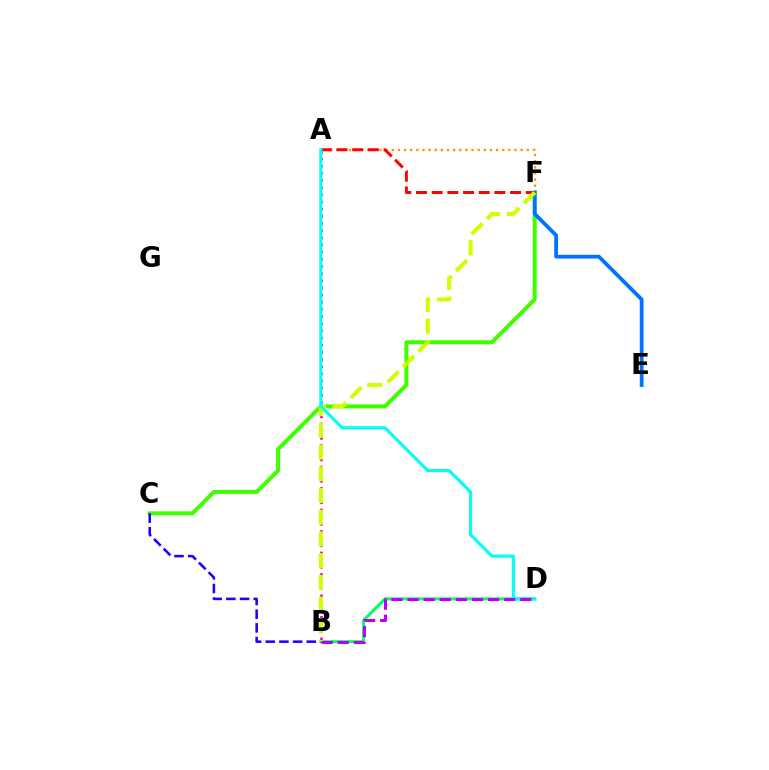{('C', 'F'): [{'color': '#3dff00', 'line_style': 'solid', 'thickness': 2.87}], ('B', 'D'): [{'color': '#00ff5c', 'line_style': 'solid', 'thickness': 2.16}, {'color': '#b900ff', 'line_style': 'dashed', 'thickness': 2.19}], ('B', 'C'): [{'color': '#2500ff', 'line_style': 'dashed', 'thickness': 1.86}], ('A', 'F'): [{'color': '#ff9400', 'line_style': 'dotted', 'thickness': 1.67}, {'color': '#ff0000', 'line_style': 'dashed', 'thickness': 2.13}], ('A', 'B'): [{'color': '#ff00ac', 'line_style': 'dotted', 'thickness': 1.95}], ('E', 'F'): [{'color': '#0074ff', 'line_style': 'solid', 'thickness': 2.73}], ('B', 'F'): [{'color': '#d1ff00', 'line_style': 'dashed', 'thickness': 2.95}], ('A', 'D'): [{'color': '#00fff6', 'line_style': 'solid', 'thickness': 2.24}]}